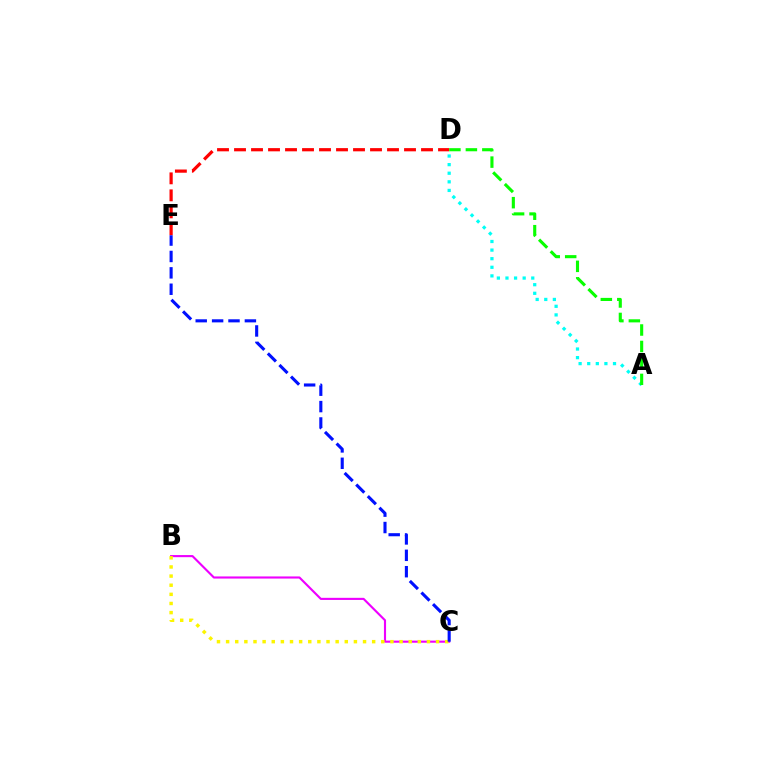{('B', 'C'): [{'color': '#ee00ff', 'line_style': 'solid', 'thickness': 1.53}, {'color': '#fcf500', 'line_style': 'dotted', 'thickness': 2.48}], ('A', 'D'): [{'color': '#00fff6', 'line_style': 'dotted', 'thickness': 2.34}, {'color': '#08ff00', 'line_style': 'dashed', 'thickness': 2.24}], ('D', 'E'): [{'color': '#ff0000', 'line_style': 'dashed', 'thickness': 2.31}], ('C', 'E'): [{'color': '#0010ff', 'line_style': 'dashed', 'thickness': 2.23}]}